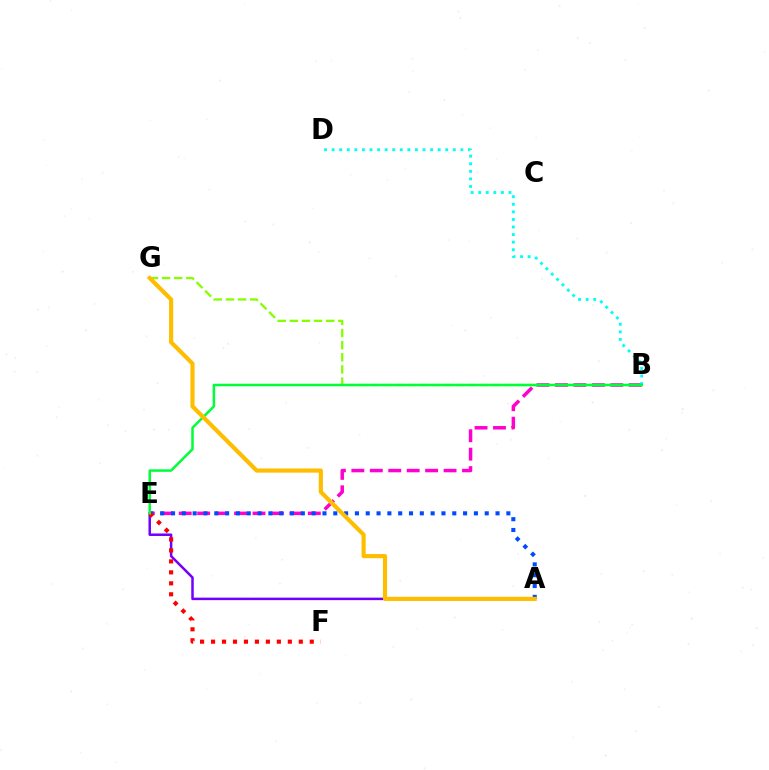{('A', 'E'): [{'color': '#7200ff', 'line_style': 'solid', 'thickness': 1.8}, {'color': '#004bff', 'line_style': 'dotted', 'thickness': 2.94}], ('B', 'G'): [{'color': '#84ff00', 'line_style': 'dashed', 'thickness': 1.65}], ('B', 'E'): [{'color': '#ff00cf', 'line_style': 'dashed', 'thickness': 2.51}, {'color': '#00ff39', 'line_style': 'solid', 'thickness': 1.81}], ('E', 'F'): [{'color': '#ff0000', 'line_style': 'dotted', 'thickness': 2.98}], ('B', 'D'): [{'color': '#00fff6', 'line_style': 'dotted', 'thickness': 2.06}], ('A', 'G'): [{'color': '#ffbd00', 'line_style': 'solid', 'thickness': 2.99}]}